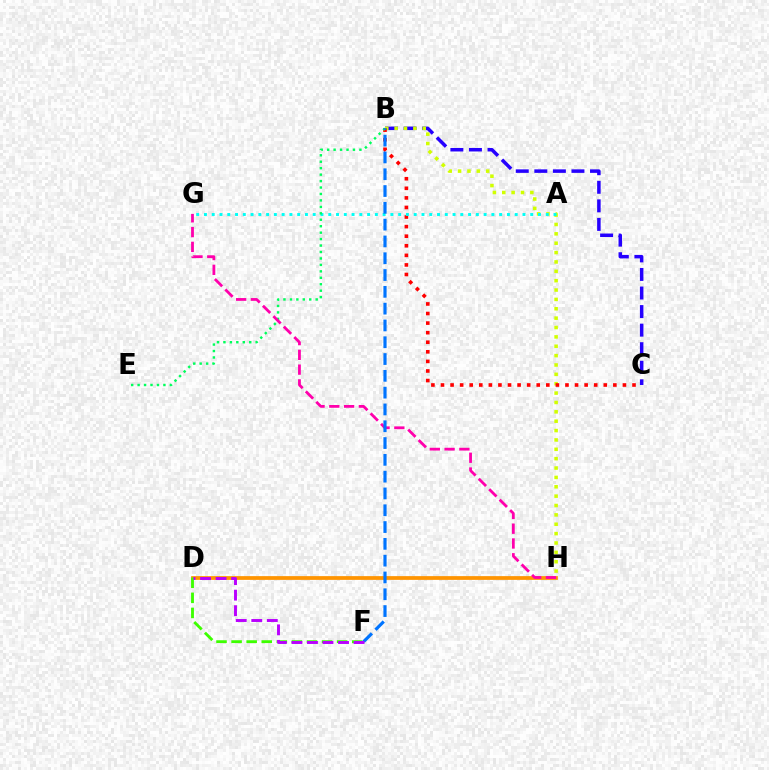{('B', 'C'): [{'color': '#2500ff', 'line_style': 'dashed', 'thickness': 2.52}, {'color': '#ff0000', 'line_style': 'dotted', 'thickness': 2.6}], ('B', 'H'): [{'color': '#d1ff00', 'line_style': 'dotted', 'thickness': 2.55}], ('D', 'H'): [{'color': '#ff9400', 'line_style': 'solid', 'thickness': 2.7}], ('A', 'G'): [{'color': '#00fff6', 'line_style': 'dotted', 'thickness': 2.11}], ('B', 'E'): [{'color': '#00ff5c', 'line_style': 'dotted', 'thickness': 1.75}], ('G', 'H'): [{'color': '#ff00ac', 'line_style': 'dashed', 'thickness': 2.01}], ('D', 'F'): [{'color': '#3dff00', 'line_style': 'dashed', 'thickness': 2.05}, {'color': '#b900ff', 'line_style': 'dashed', 'thickness': 2.11}], ('B', 'F'): [{'color': '#0074ff', 'line_style': 'dashed', 'thickness': 2.28}]}